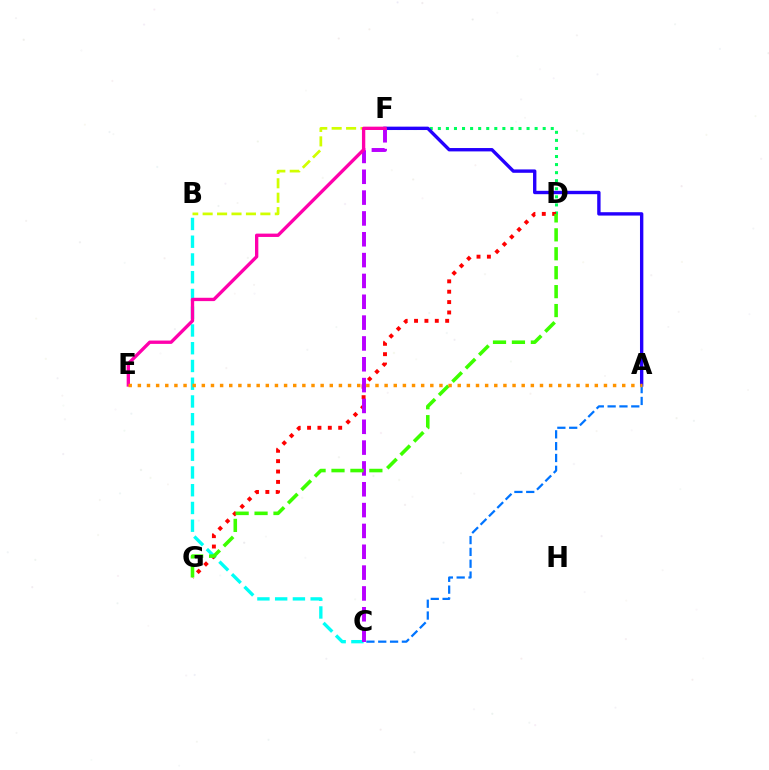{('B', 'F'): [{'color': '#d1ff00', 'line_style': 'dashed', 'thickness': 1.96}], ('B', 'C'): [{'color': '#00fff6', 'line_style': 'dashed', 'thickness': 2.41}], ('D', 'F'): [{'color': '#00ff5c', 'line_style': 'dotted', 'thickness': 2.19}], ('A', 'F'): [{'color': '#2500ff', 'line_style': 'solid', 'thickness': 2.43}], ('A', 'C'): [{'color': '#0074ff', 'line_style': 'dashed', 'thickness': 1.61}], ('D', 'G'): [{'color': '#ff0000', 'line_style': 'dotted', 'thickness': 2.82}, {'color': '#3dff00', 'line_style': 'dashed', 'thickness': 2.57}], ('C', 'F'): [{'color': '#b900ff', 'line_style': 'dashed', 'thickness': 2.83}], ('E', 'F'): [{'color': '#ff00ac', 'line_style': 'solid', 'thickness': 2.4}], ('A', 'E'): [{'color': '#ff9400', 'line_style': 'dotted', 'thickness': 2.48}]}